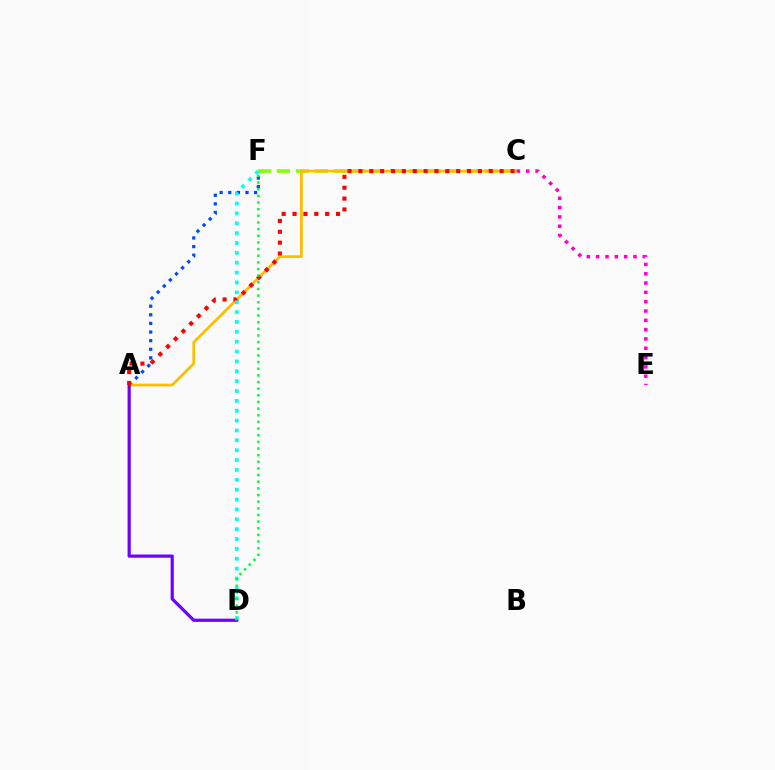{('A', 'F'): [{'color': '#004bff', 'line_style': 'dotted', 'thickness': 2.34}], ('C', 'F'): [{'color': '#84ff00', 'line_style': 'dashed', 'thickness': 2.56}], ('A', 'C'): [{'color': '#ffbd00', 'line_style': 'solid', 'thickness': 1.99}, {'color': '#ff0000', 'line_style': 'dotted', 'thickness': 2.95}], ('A', 'D'): [{'color': '#7200ff', 'line_style': 'solid', 'thickness': 2.29}], ('C', 'E'): [{'color': '#ff00cf', 'line_style': 'dotted', 'thickness': 2.53}], ('D', 'F'): [{'color': '#00fff6', 'line_style': 'dotted', 'thickness': 2.68}, {'color': '#00ff39', 'line_style': 'dotted', 'thickness': 1.81}]}